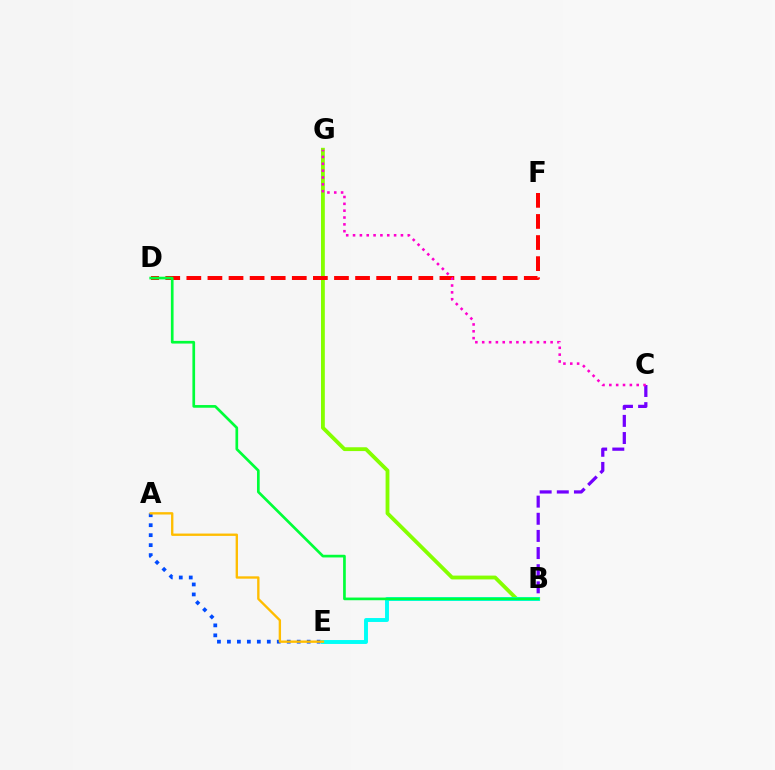{('B', 'G'): [{'color': '#84ff00', 'line_style': 'solid', 'thickness': 2.75}], ('B', 'C'): [{'color': '#7200ff', 'line_style': 'dashed', 'thickness': 2.33}], ('D', 'F'): [{'color': '#ff0000', 'line_style': 'dashed', 'thickness': 2.87}], ('A', 'E'): [{'color': '#004bff', 'line_style': 'dotted', 'thickness': 2.71}, {'color': '#ffbd00', 'line_style': 'solid', 'thickness': 1.69}], ('C', 'G'): [{'color': '#ff00cf', 'line_style': 'dotted', 'thickness': 1.86}], ('B', 'E'): [{'color': '#00fff6', 'line_style': 'solid', 'thickness': 2.82}], ('B', 'D'): [{'color': '#00ff39', 'line_style': 'solid', 'thickness': 1.93}]}